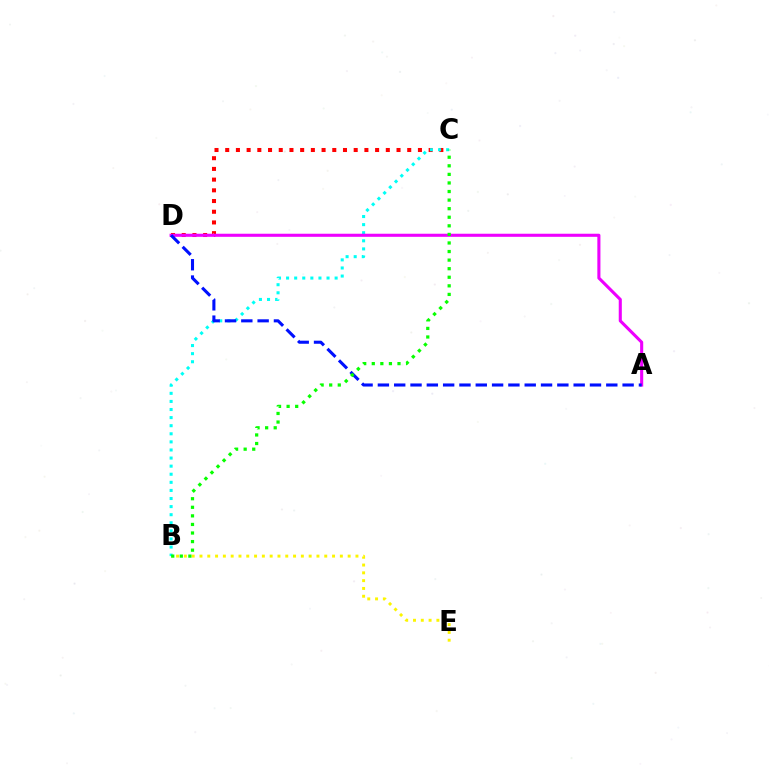{('C', 'D'): [{'color': '#ff0000', 'line_style': 'dotted', 'thickness': 2.91}], ('B', 'C'): [{'color': '#00fff6', 'line_style': 'dotted', 'thickness': 2.2}, {'color': '#08ff00', 'line_style': 'dotted', 'thickness': 2.33}], ('A', 'D'): [{'color': '#ee00ff', 'line_style': 'solid', 'thickness': 2.22}, {'color': '#0010ff', 'line_style': 'dashed', 'thickness': 2.22}], ('B', 'E'): [{'color': '#fcf500', 'line_style': 'dotted', 'thickness': 2.12}]}